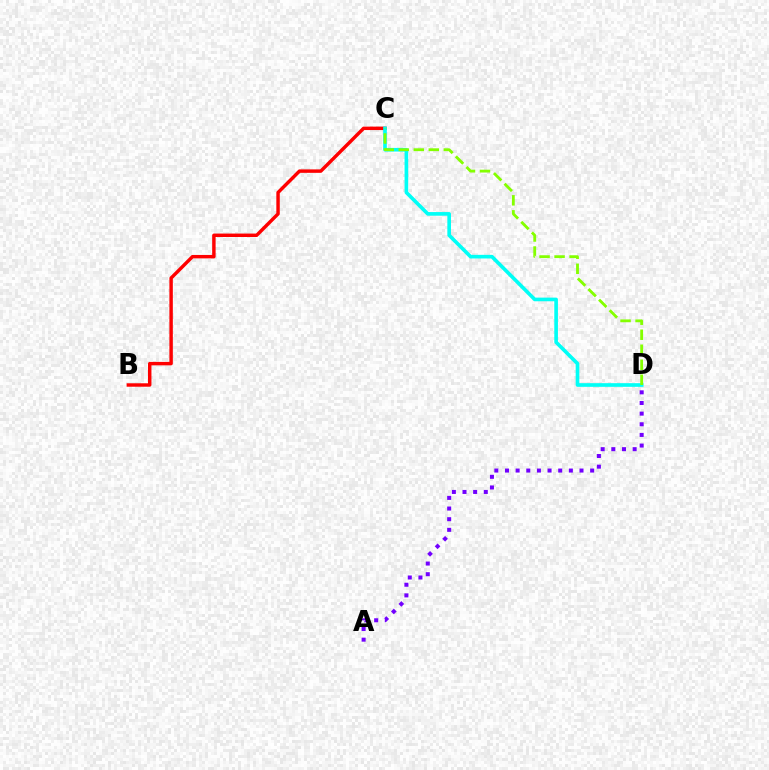{('B', 'C'): [{'color': '#ff0000', 'line_style': 'solid', 'thickness': 2.48}], ('A', 'D'): [{'color': '#7200ff', 'line_style': 'dotted', 'thickness': 2.89}], ('C', 'D'): [{'color': '#00fff6', 'line_style': 'solid', 'thickness': 2.62}, {'color': '#84ff00', 'line_style': 'dashed', 'thickness': 2.04}]}